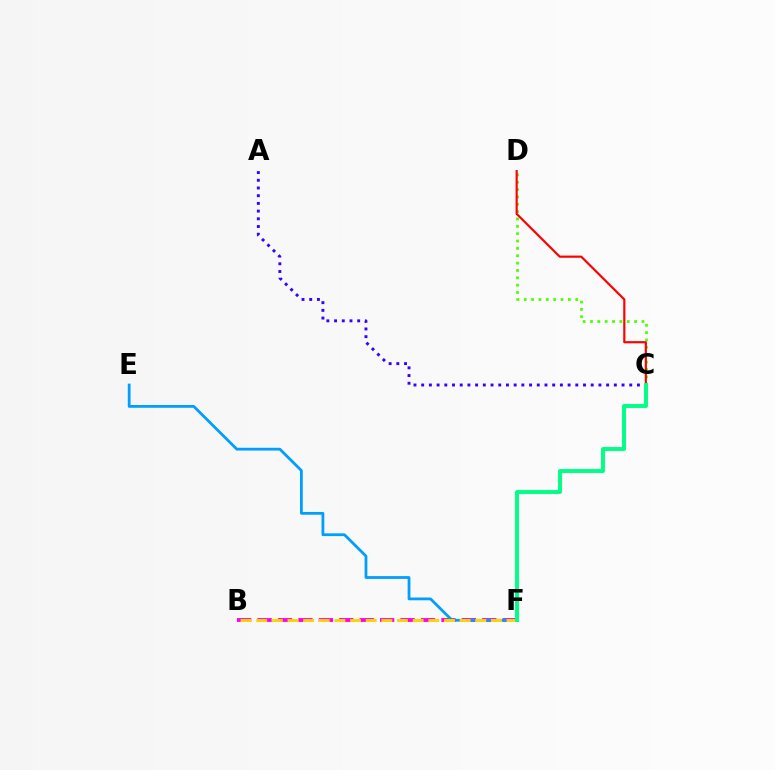{('C', 'D'): [{'color': '#4fff00', 'line_style': 'dotted', 'thickness': 2.0}, {'color': '#ff0000', 'line_style': 'solid', 'thickness': 1.56}], ('A', 'C'): [{'color': '#3700ff', 'line_style': 'dotted', 'thickness': 2.09}], ('B', 'F'): [{'color': '#ff00ed', 'line_style': 'dashed', 'thickness': 2.78}, {'color': '#ffd500', 'line_style': 'dashed', 'thickness': 2.13}], ('E', 'F'): [{'color': '#009eff', 'line_style': 'solid', 'thickness': 2.0}], ('C', 'F'): [{'color': '#00ff86', 'line_style': 'solid', 'thickness': 2.84}]}